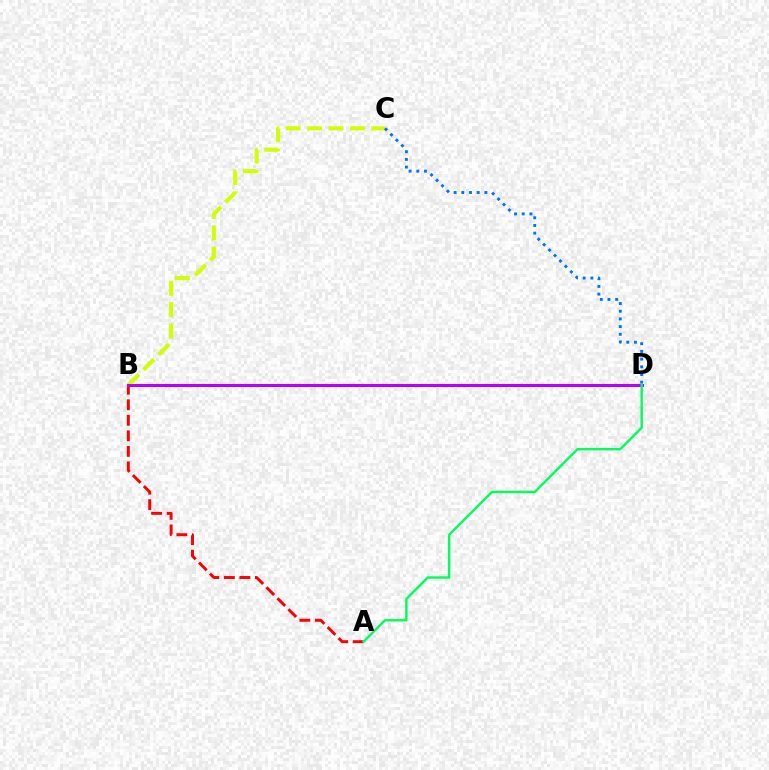{('B', 'C'): [{'color': '#d1ff00', 'line_style': 'dashed', 'thickness': 2.91}], ('A', 'B'): [{'color': '#ff0000', 'line_style': 'dashed', 'thickness': 2.11}], ('B', 'D'): [{'color': '#b900ff', 'line_style': 'solid', 'thickness': 2.18}], ('C', 'D'): [{'color': '#0074ff', 'line_style': 'dotted', 'thickness': 2.09}], ('A', 'D'): [{'color': '#00ff5c', 'line_style': 'solid', 'thickness': 1.73}]}